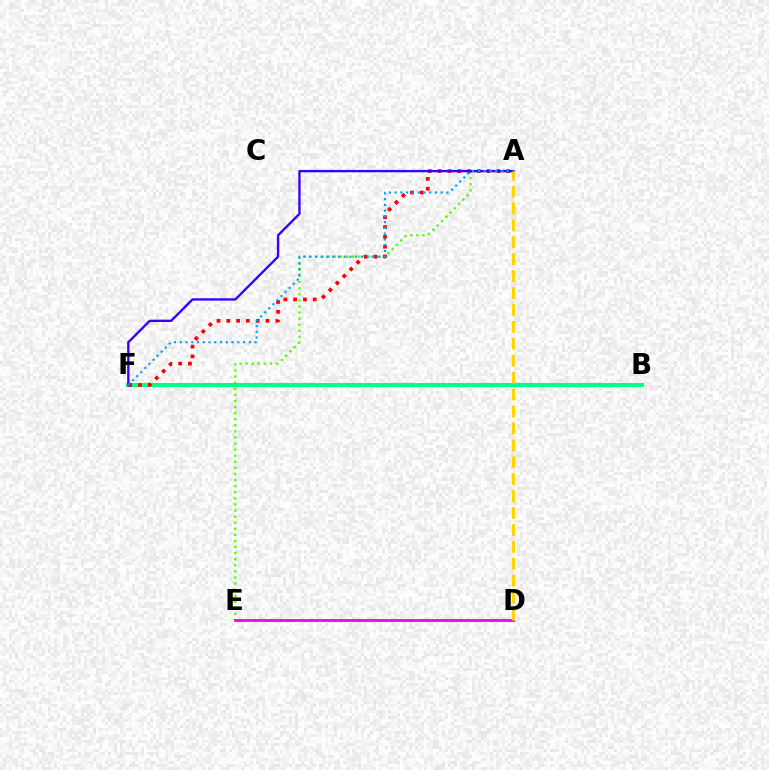{('A', 'E'): [{'color': '#4fff00', 'line_style': 'dotted', 'thickness': 1.65}], ('B', 'F'): [{'color': '#00ff86', 'line_style': 'solid', 'thickness': 2.93}], ('D', 'E'): [{'color': '#ff00ed', 'line_style': 'solid', 'thickness': 2.06}], ('A', 'F'): [{'color': '#ff0000', 'line_style': 'dotted', 'thickness': 2.66}, {'color': '#3700ff', 'line_style': 'solid', 'thickness': 1.69}, {'color': '#009eff', 'line_style': 'dotted', 'thickness': 1.56}], ('A', 'D'): [{'color': '#ffd500', 'line_style': 'dashed', 'thickness': 2.3}]}